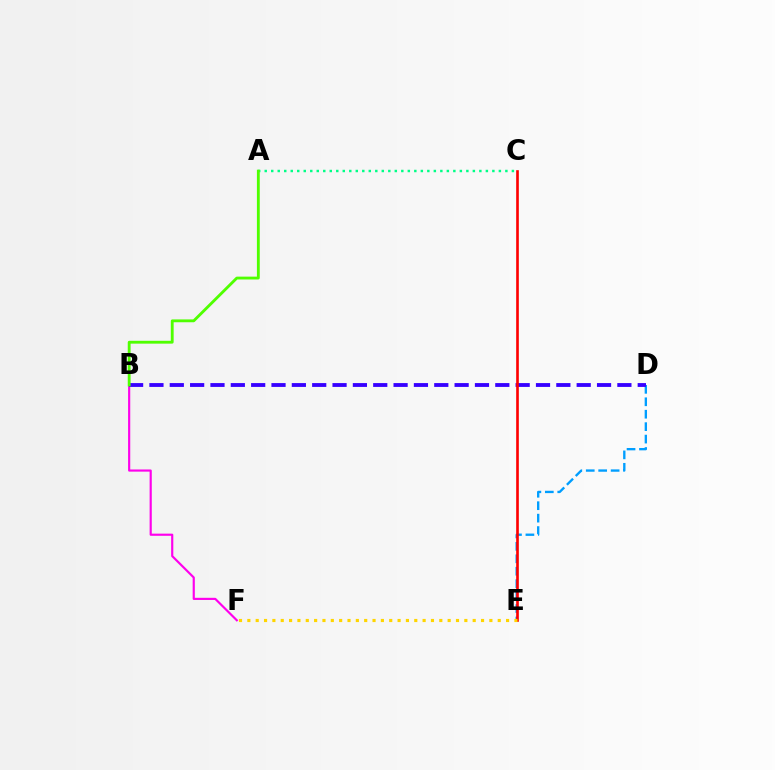{('B', 'F'): [{'color': '#ff00ed', 'line_style': 'solid', 'thickness': 1.56}], ('D', 'E'): [{'color': '#009eff', 'line_style': 'dashed', 'thickness': 1.69}], ('B', 'D'): [{'color': '#3700ff', 'line_style': 'dashed', 'thickness': 2.76}], ('C', 'E'): [{'color': '#ff0000', 'line_style': 'solid', 'thickness': 1.91}], ('E', 'F'): [{'color': '#ffd500', 'line_style': 'dotted', 'thickness': 2.27}], ('A', 'C'): [{'color': '#00ff86', 'line_style': 'dotted', 'thickness': 1.77}], ('A', 'B'): [{'color': '#4fff00', 'line_style': 'solid', 'thickness': 2.05}]}